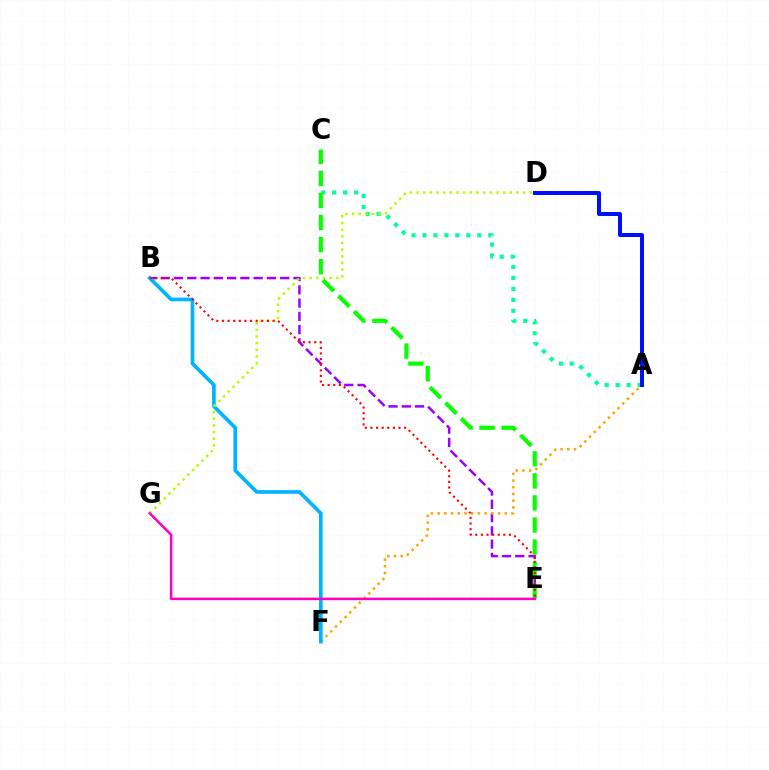{('B', 'E'): [{'color': '#9b00ff', 'line_style': 'dashed', 'thickness': 1.8}, {'color': '#ff0000', 'line_style': 'dotted', 'thickness': 1.53}], ('A', 'C'): [{'color': '#00ff9d', 'line_style': 'dotted', 'thickness': 2.98}], ('A', 'F'): [{'color': '#ffa500', 'line_style': 'dotted', 'thickness': 1.82}], ('B', 'F'): [{'color': '#00b5ff', 'line_style': 'solid', 'thickness': 2.65}], ('D', 'G'): [{'color': '#b3ff00', 'line_style': 'dotted', 'thickness': 1.81}], ('C', 'E'): [{'color': '#08ff00', 'line_style': 'dashed', 'thickness': 3.0}], ('A', 'D'): [{'color': '#0010ff', 'line_style': 'solid', 'thickness': 2.89}], ('E', 'G'): [{'color': '#ff00bd', 'line_style': 'solid', 'thickness': 1.81}]}